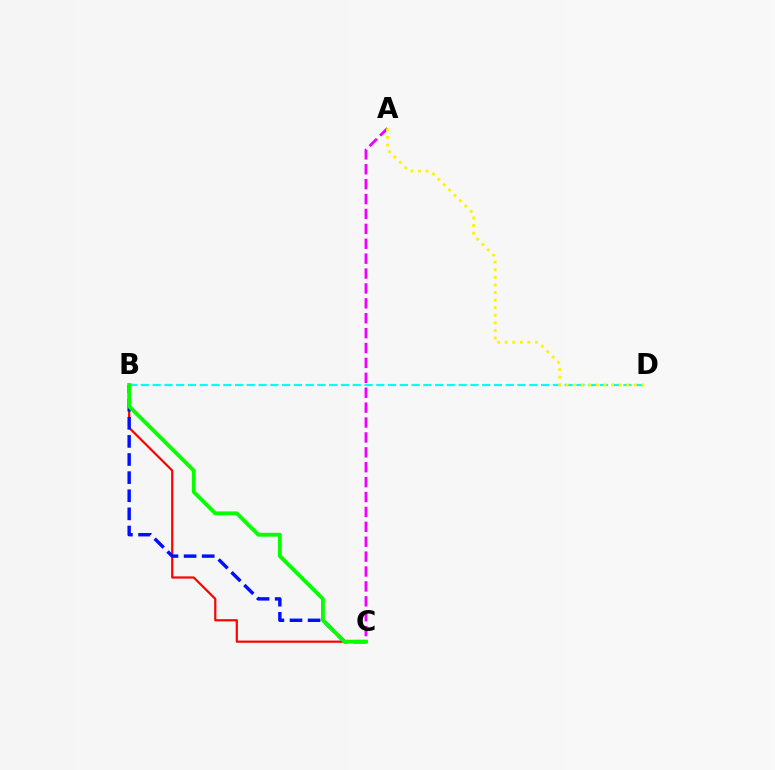{('B', 'C'): [{'color': '#ff0000', 'line_style': 'solid', 'thickness': 1.58}, {'color': '#0010ff', 'line_style': 'dashed', 'thickness': 2.46}, {'color': '#08ff00', 'line_style': 'solid', 'thickness': 2.77}], ('A', 'C'): [{'color': '#ee00ff', 'line_style': 'dashed', 'thickness': 2.02}], ('B', 'D'): [{'color': '#00fff6', 'line_style': 'dashed', 'thickness': 1.6}], ('A', 'D'): [{'color': '#fcf500', 'line_style': 'dotted', 'thickness': 2.06}]}